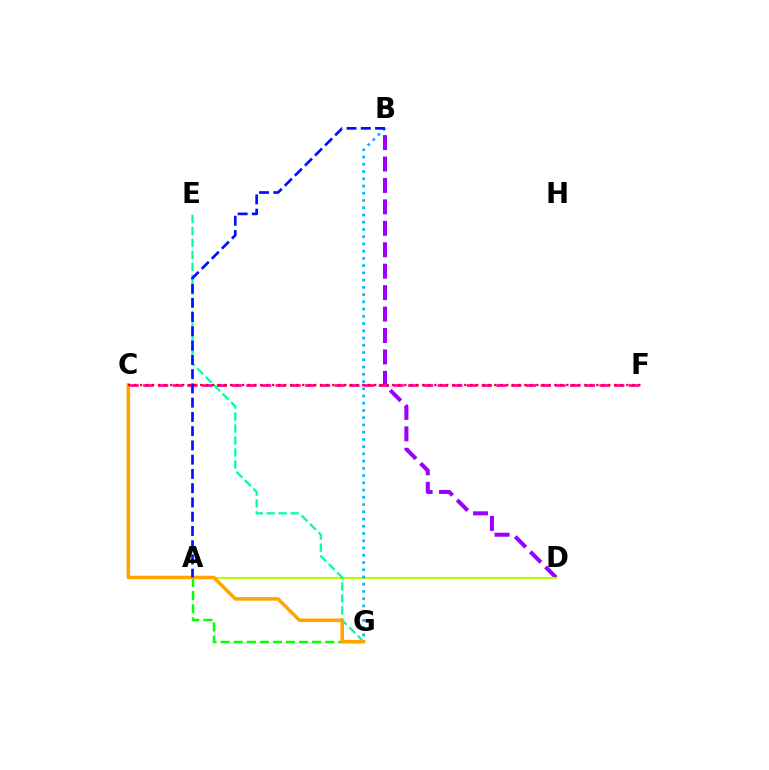{('B', 'D'): [{'color': '#9b00ff', 'line_style': 'dashed', 'thickness': 2.91}], ('A', 'D'): [{'color': '#b3ff00', 'line_style': 'solid', 'thickness': 1.5}], ('C', 'F'): [{'color': '#ff00bd', 'line_style': 'dashed', 'thickness': 2.0}, {'color': '#ff0000', 'line_style': 'dotted', 'thickness': 1.63}], ('A', 'G'): [{'color': '#08ff00', 'line_style': 'dashed', 'thickness': 1.78}], ('E', 'G'): [{'color': '#00ff9d', 'line_style': 'dashed', 'thickness': 1.63}], ('B', 'G'): [{'color': '#00b5ff', 'line_style': 'dotted', 'thickness': 1.97}], ('C', 'G'): [{'color': '#ffa500', 'line_style': 'solid', 'thickness': 2.56}], ('A', 'B'): [{'color': '#0010ff', 'line_style': 'dashed', 'thickness': 1.94}]}